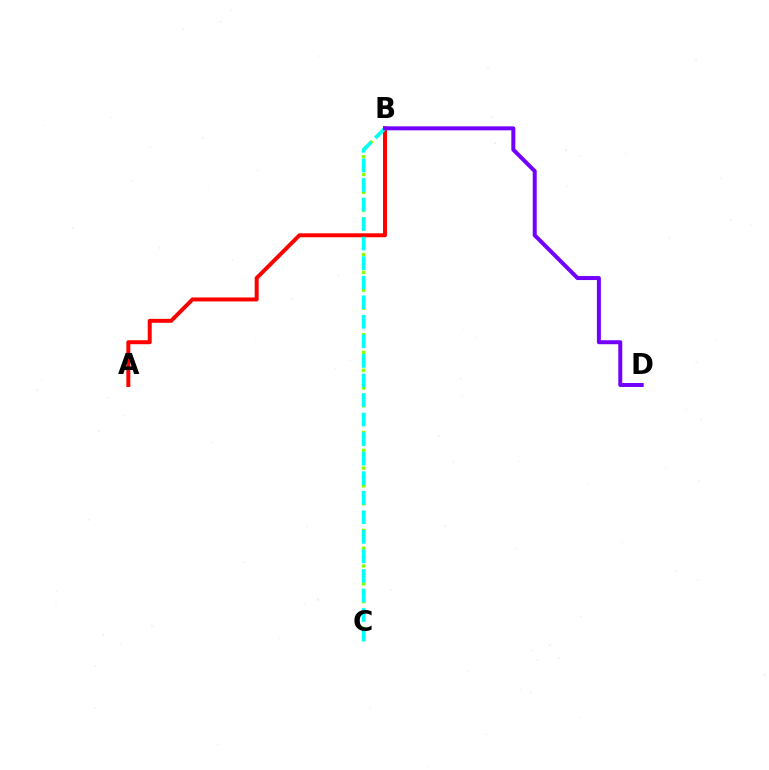{('B', 'C'): [{'color': '#84ff00', 'line_style': 'dotted', 'thickness': 2.42}, {'color': '#00fff6', 'line_style': 'dashed', 'thickness': 2.66}], ('A', 'B'): [{'color': '#ff0000', 'line_style': 'solid', 'thickness': 2.86}], ('B', 'D'): [{'color': '#7200ff', 'line_style': 'solid', 'thickness': 2.87}]}